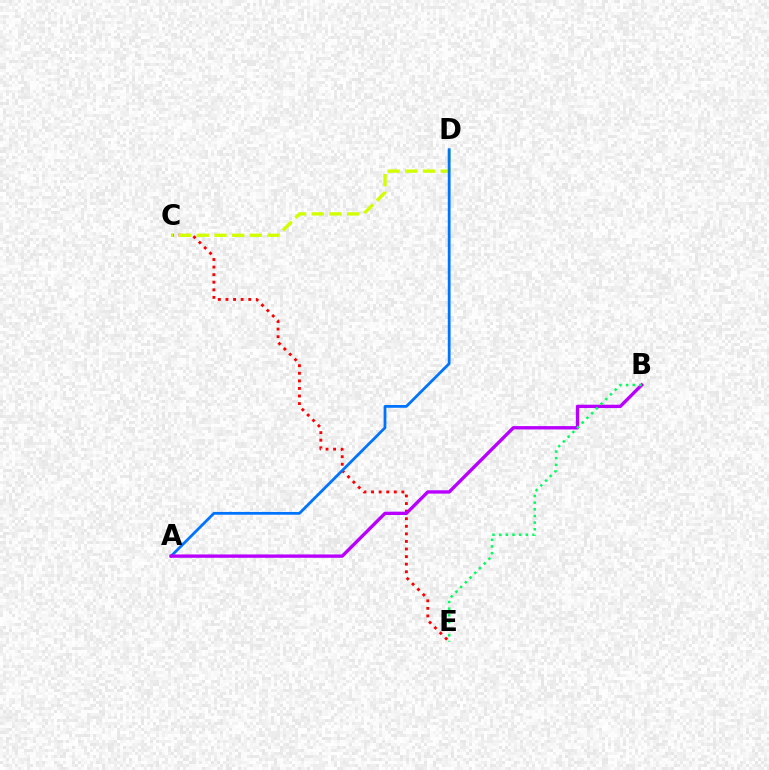{('C', 'E'): [{'color': '#ff0000', 'line_style': 'dotted', 'thickness': 2.06}], ('C', 'D'): [{'color': '#d1ff00', 'line_style': 'dashed', 'thickness': 2.4}], ('A', 'D'): [{'color': '#0074ff', 'line_style': 'solid', 'thickness': 1.99}], ('A', 'B'): [{'color': '#b900ff', 'line_style': 'solid', 'thickness': 2.41}], ('B', 'E'): [{'color': '#00ff5c', 'line_style': 'dotted', 'thickness': 1.81}]}